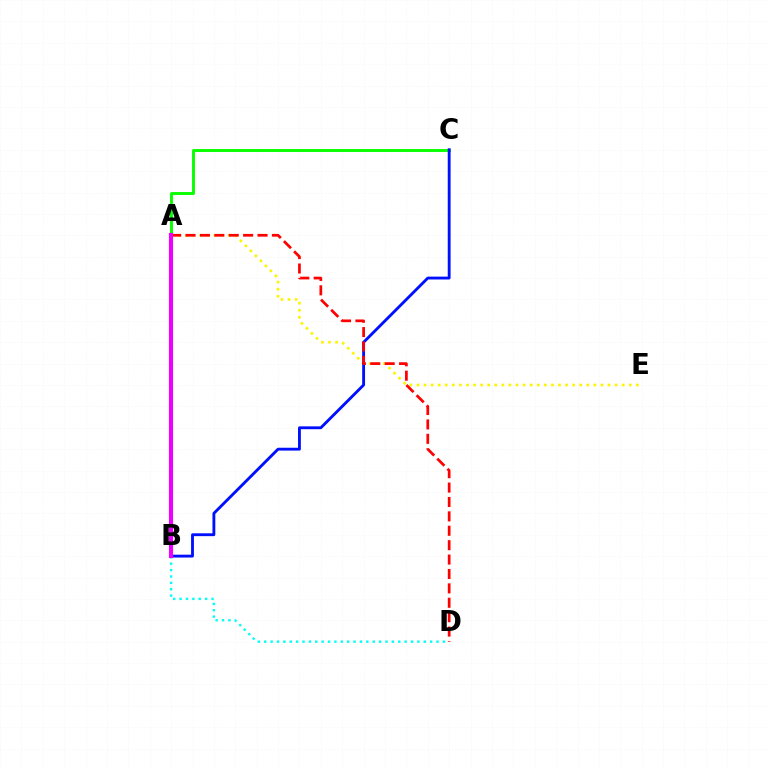{('A', 'C'): [{'color': '#08ff00', 'line_style': 'solid', 'thickness': 2.1}], ('A', 'E'): [{'color': '#fcf500', 'line_style': 'dotted', 'thickness': 1.92}], ('B', 'C'): [{'color': '#0010ff', 'line_style': 'solid', 'thickness': 2.05}], ('A', 'D'): [{'color': '#ff0000', 'line_style': 'dashed', 'thickness': 1.96}], ('B', 'D'): [{'color': '#00fff6', 'line_style': 'dotted', 'thickness': 1.73}], ('A', 'B'): [{'color': '#ee00ff', 'line_style': 'solid', 'thickness': 2.97}]}